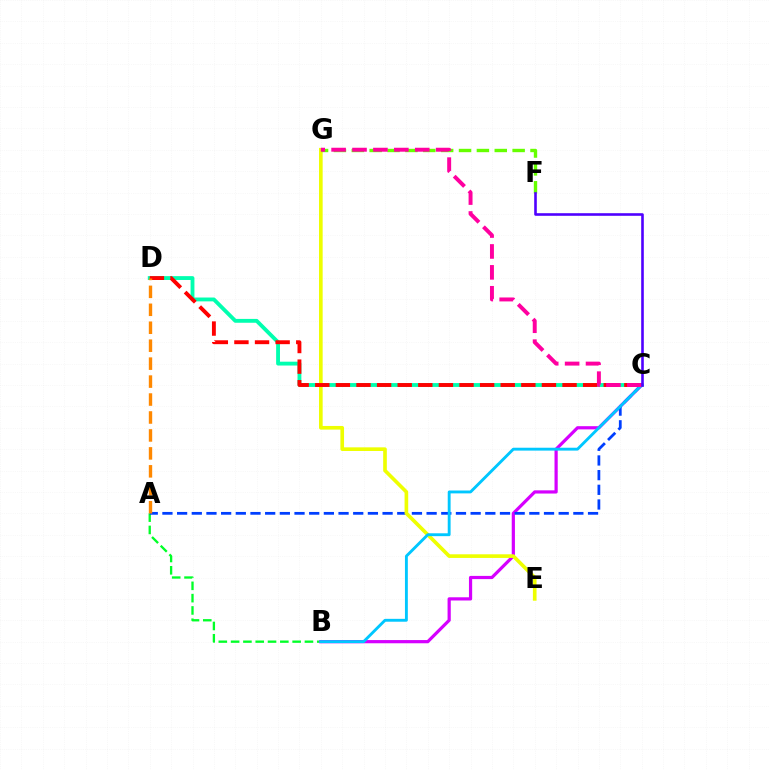{('A', 'B'): [{'color': '#00ff27', 'line_style': 'dashed', 'thickness': 1.67}], ('B', 'C'): [{'color': '#d600ff', 'line_style': 'solid', 'thickness': 2.31}, {'color': '#00c7ff', 'line_style': 'solid', 'thickness': 2.07}], ('A', 'C'): [{'color': '#003fff', 'line_style': 'dashed', 'thickness': 1.99}], ('C', 'D'): [{'color': '#00ffaf', 'line_style': 'solid', 'thickness': 2.77}, {'color': '#ff0000', 'line_style': 'dashed', 'thickness': 2.8}], ('E', 'G'): [{'color': '#eeff00', 'line_style': 'solid', 'thickness': 2.63}], ('F', 'G'): [{'color': '#66ff00', 'line_style': 'dashed', 'thickness': 2.43}], ('A', 'D'): [{'color': '#ff8800', 'line_style': 'dashed', 'thickness': 2.44}], ('C', 'G'): [{'color': '#ff00a0', 'line_style': 'dashed', 'thickness': 2.84}], ('C', 'F'): [{'color': '#4f00ff', 'line_style': 'solid', 'thickness': 1.87}]}